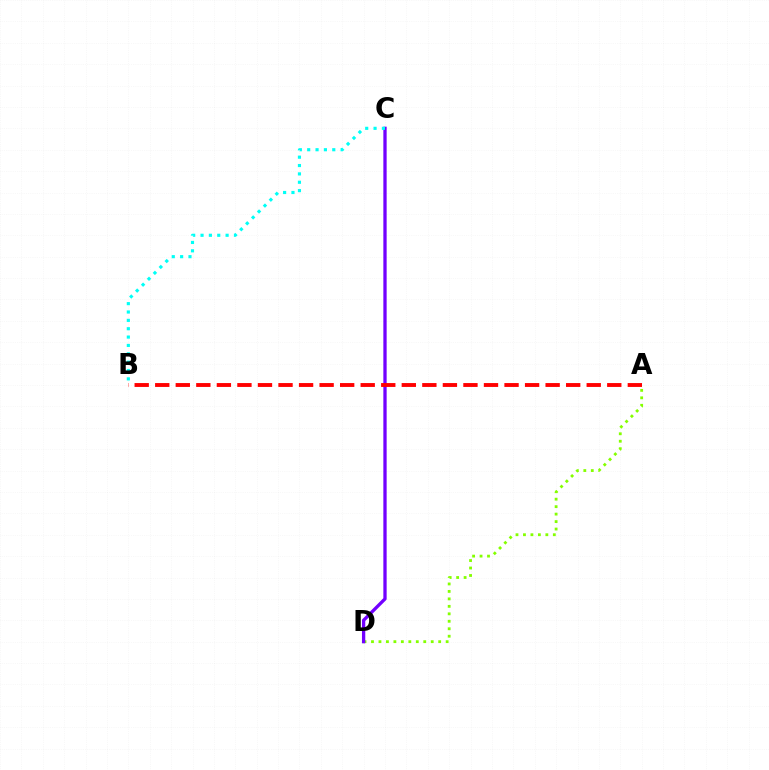{('A', 'D'): [{'color': '#84ff00', 'line_style': 'dotted', 'thickness': 2.03}], ('C', 'D'): [{'color': '#7200ff', 'line_style': 'solid', 'thickness': 2.37}], ('B', 'C'): [{'color': '#00fff6', 'line_style': 'dotted', 'thickness': 2.27}], ('A', 'B'): [{'color': '#ff0000', 'line_style': 'dashed', 'thickness': 2.79}]}